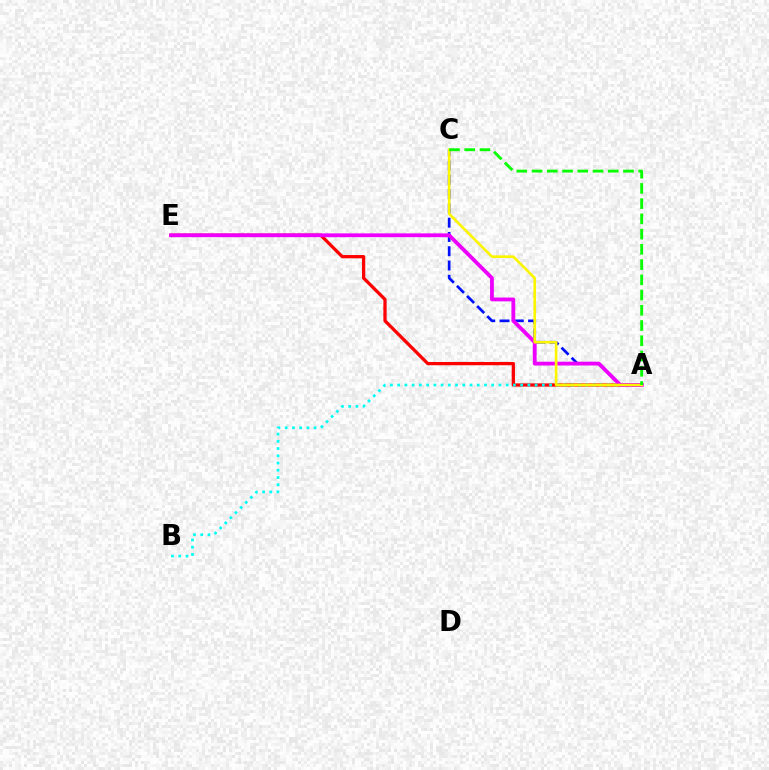{('A', 'E'): [{'color': '#ff0000', 'line_style': 'solid', 'thickness': 2.35}, {'color': '#ee00ff', 'line_style': 'solid', 'thickness': 2.74}], ('A', 'C'): [{'color': '#0010ff', 'line_style': 'dashed', 'thickness': 1.94}, {'color': '#fcf500', 'line_style': 'solid', 'thickness': 1.91}, {'color': '#08ff00', 'line_style': 'dashed', 'thickness': 2.07}], ('A', 'B'): [{'color': '#00fff6', 'line_style': 'dotted', 'thickness': 1.97}]}